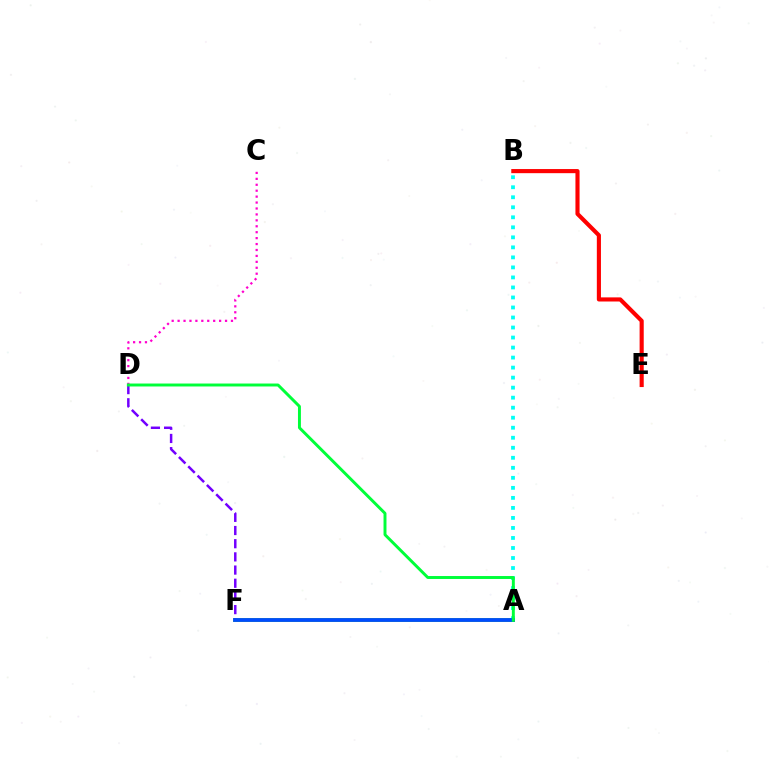{('A', 'F'): [{'color': '#84ff00', 'line_style': 'solid', 'thickness': 2.84}, {'color': '#ffbd00', 'line_style': 'dotted', 'thickness': 1.5}, {'color': '#004bff', 'line_style': 'solid', 'thickness': 2.74}], ('A', 'B'): [{'color': '#00fff6', 'line_style': 'dotted', 'thickness': 2.72}], ('C', 'D'): [{'color': '#ff00cf', 'line_style': 'dotted', 'thickness': 1.61}], ('D', 'F'): [{'color': '#7200ff', 'line_style': 'dashed', 'thickness': 1.79}], ('B', 'E'): [{'color': '#ff0000', 'line_style': 'solid', 'thickness': 2.97}], ('A', 'D'): [{'color': '#00ff39', 'line_style': 'solid', 'thickness': 2.12}]}